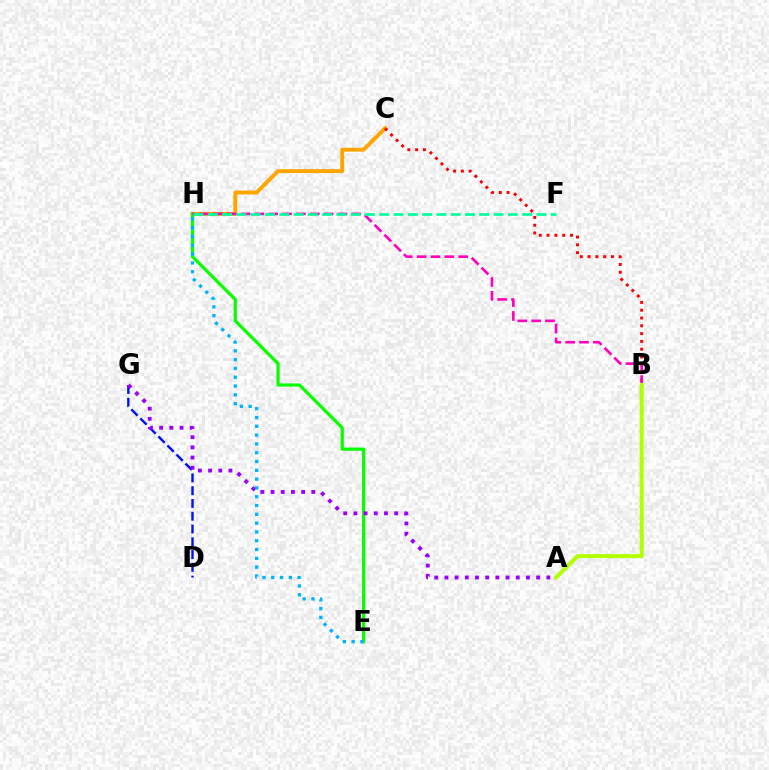{('C', 'H'): [{'color': '#ffa500', 'line_style': 'solid', 'thickness': 2.81}], ('D', 'G'): [{'color': '#0010ff', 'line_style': 'dashed', 'thickness': 1.74}], ('B', 'C'): [{'color': '#ff0000', 'line_style': 'dotted', 'thickness': 2.12}], ('E', 'H'): [{'color': '#08ff00', 'line_style': 'solid', 'thickness': 2.31}, {'color': '#00b5ff', 'line_style': 'dotted', 'thickness': 2.39}], ('B', 'H'): [{'color': '#ff00bd', 'line_style': 'dashed', 'thickness': 1.88}], ('A', 'G'): [{'color': '#9b00ff', 'line_style': 'dotted', 'thickness': 2.77}], ('F', 'H'): [{'color': '#00ff9d', 'line_style': 'dashed', 'thickness': 1.94}], ('A', 'B'): [{'color': '#b3ff00', 'line_style': 'solid', 'thickness': 2.89}]}